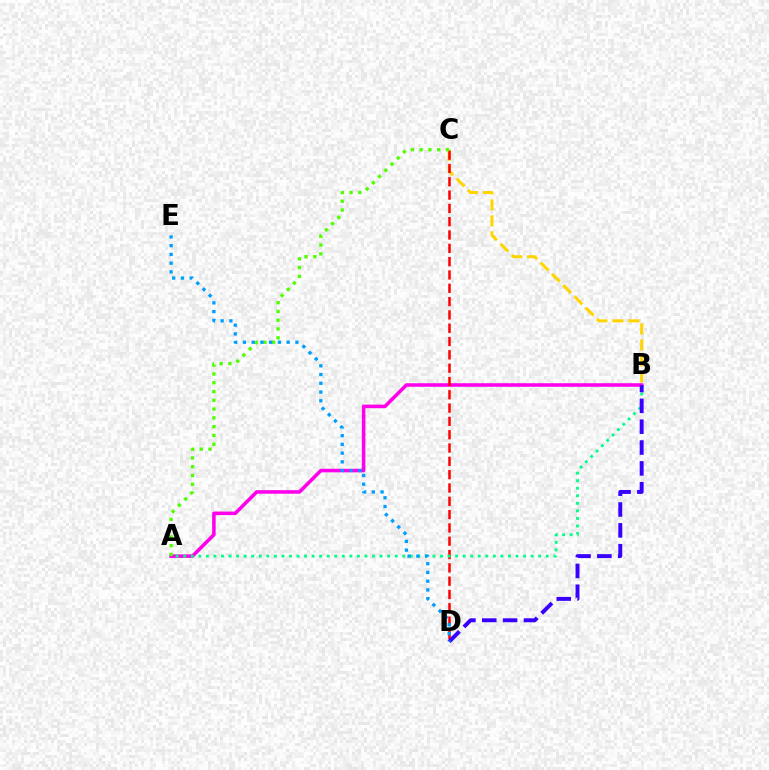{('B', 'C'): [{'color': '#ffd500', 'line_style': 'dashed', 'thickness': 2.17}], ('A', 'B'): [{'color': '#ff00ed', 'line_style': 'solid', 'thickness': 2.56}, {'color': '#00ff86', 'line_style': 'dotted', 'thickness': 2.05}], ('C', 'D'): [{'color': '#ff0000', 'line_style': 'dashed', 'thickness': 1.81}], ('A', 'C'): [{'color': '#4fff00', 'line_style': 'dotted', 'thickness': 2.39}], ('B', 'D'): [{'color': '#3700ff', 'line_style': 'dashed', 'thickness': 2.83}], ('D', 'E'): [{'color': '#009eff', 'line_style': 'dotted', 'thickness': 2.38}]}